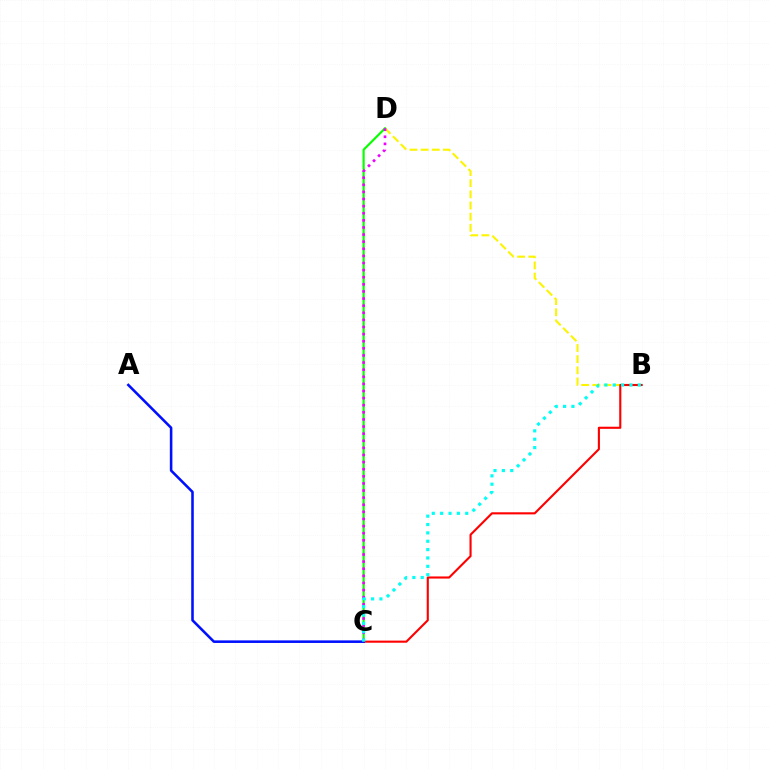{('B', 'D'): [{'color': '#fcf500', 'line_style': 'dashed', 'thickness': 1.51}], ('C', 'D'): [{'color': '#08ff00', 'line_style': 'solid', 'thickness': 1.56}, {'color': '#ee00ff', 'line_style': 'dotted', 'thickness': 1.93}], ('B', 'C'): [{'color': '#ff0000', 'line_style': 'solid', 'thickness': 1.52}, {'color': '#00fff6', 'line_style': 'dotted', 'thickness': 2.27}], ('A', 'C'): [{'color': '#0010ff', 'line_style': 'solid', 'thickness': 1.85}]}